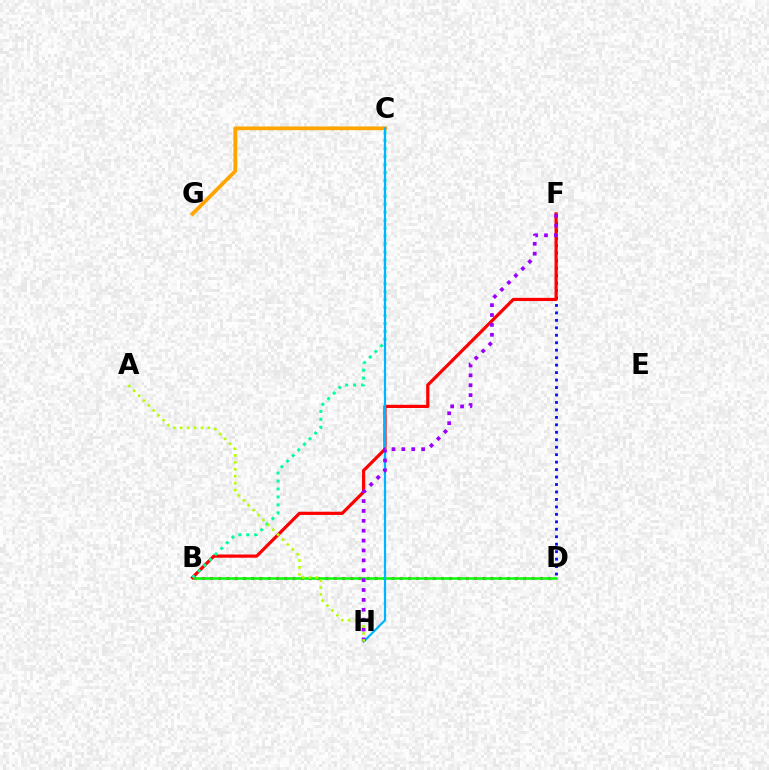{('C', 'G'): [{'color': '#ffa500', 'line_style': 'solid', 'thickness': 2.7}], ('B', 'D'): [{'color': '#ff00bd', 'line_style': 'dotted', 'thickness': 2.24}, {'color': '#08ff00', 'line_style': 'solid', 'thickness': 1.81}], ('D', 'F'): [{'color': '#0010ff', 'line_style': 'dotted', 'thickness': 2.03}], ('B', 'F'): [{'color': '#ff0000', 'line_style': 'solid', 'thickness': 2.31}], ('B', 'C'): [{'color': '#00ff9d', 'line_style': 'dotted', 'thickness': 2.16}], ('C', 'H'): [{'color': '#00b5ff', 'line_style': 'solid', 'thickness': 1.6}], ('F', 'H'): [{'color': '#9b00ff', 'line_style': 'dotted', 'thickness': 2.69}], ('A', 'H'): [{'color': '#b3ff00', 'line_style': 'dotted', 'thickness': 1.88}]}